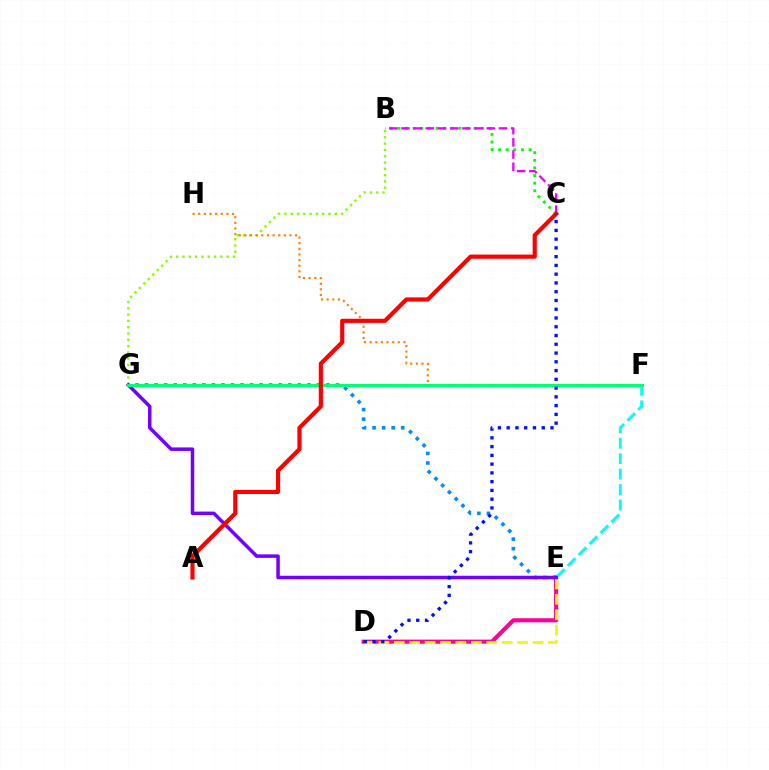{('B', 'C'): [{'color': '#08ff00', 'line_style': 'dotted', 'thickness': 2.07}, {'color': '#ee00ff', 'line_style': 'dashed', 'thickness': 1.66}], ('E', 'G'): [{'color': '#008cff', 'line_style': 'dotted', 'thickness': 2.59}, {'color': '#7200ff', 'line_style': 'solid', 'thickness': 2.52}], ('D', 'E'): [{'color': '#ff0094', 'line_style': 'solid', 'thickness': 2.96}, {'color': '#fcf500', 'line_style': 'dashed', 'thickness': 2.09}], ('B', 'G'): [{'color': '#84ff00', 'line_style': 'dotted', 'thickness': 1.71}], ('E', 'F'): [{'color': '#00fff6', 'line_style': 'dashed', 'thickness': 2.1}], ('F', 'H'): [{'color': '#ff7c00', 'line_style': 'dotted', 'thickness': 1.53}], ('F', 'G'): [{'color': '#00ff74', 'line_style': 'solid', 'thickness': 2.14}], ('A', 'C'): [{'color': '#ff0000', 'line_style': 'solid', 'thickness': 3.0}], ('C', 'D'): [{'color': '#0010ff', 'line_style': 'dotted', 'thickness': 2.38}]}